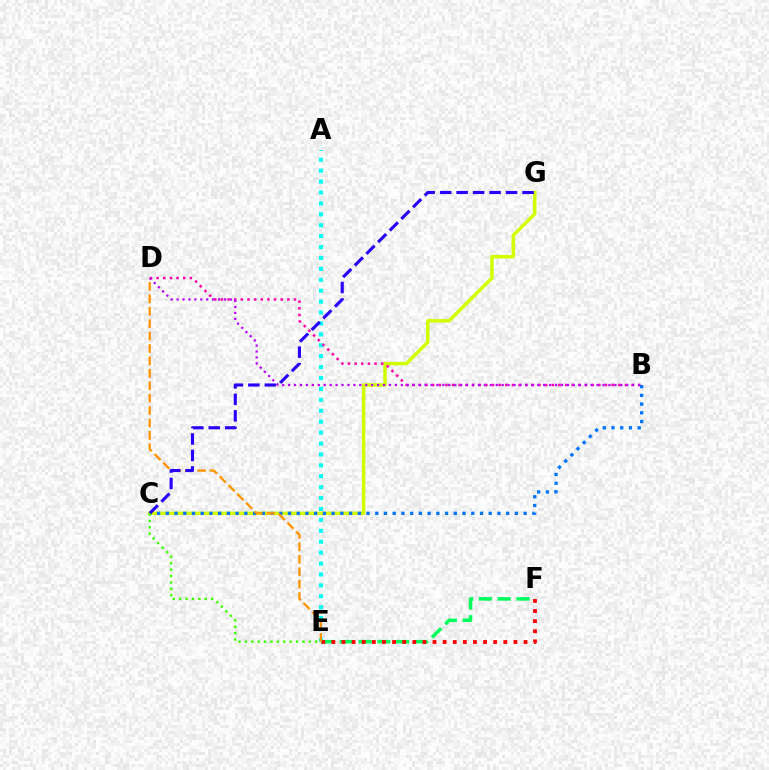{('E', 'F'): [{'color': '#00ff5c', 'line_style': 'dashed', 'thickness': 2.56}, {'color': '#ff0000', 'line_style': 'dotted', 'thickness': 2.75}], ('A', 'E'): [{'color': '#00fff6', 'line_style': 'dotted', 'thickness': 2.97}], ('C', 'G'): [{'color': '#d1ff00', 'line_style': 'solid', 'thickness': 2.53}, {'color': '#2500ff', 'line_style': 'dashed', 'thickness': 2.24}], ('B', 'D'): [{'color': '#ff00ac', 'line_style': 'dotted', 'thickness': 1.81}, {'color': '#b900ff', 'line_style': 'dotted', 'thickness': 1.61}], ('B', 'C'): [{'color': '#0074ff', 'line_style': 'dotted', 'thickness': 2.37}], ('D', 'E'): [{'color': '#ff9400', 'line_style': 'dashed', 'thickness': 1.69}], ('C', 'E'): [{'color': '#3dff00', 'line_style': 'dotted', 'thickness': 1.74}]}